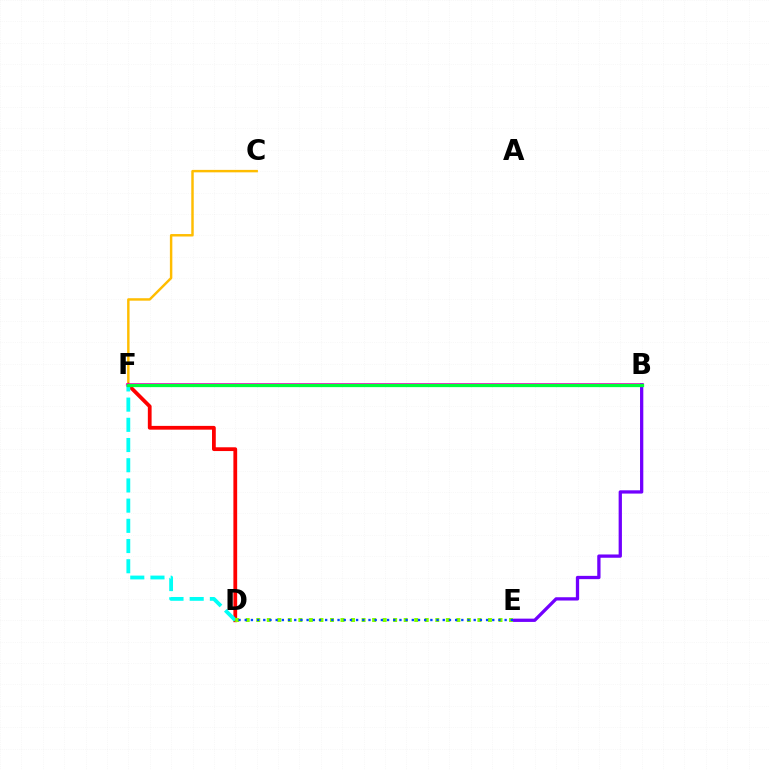{('C', 'F'): [{'color': '#ffbd00', 'line_style': 'solid', 'thickness': 1.76}], ('D', 'F'): [{'color': '#ff0000', 'line_style': 'solid', 'thickness': 2.71}, {'color': '#00fff6', 'line_style': 'dashed', 'thickness': 2.74}], ('B', 'F'): [{'color': '#ff00cf', 'line_style': 'solid', 'thickness': 2.68}, {'color': '#00ff39', 'line_style': 'solid', 'thickness': 2.36}], ('B', 'E'): [{'color': '#7200ff', 'line_style': 'solid', 'thickness': 2.37}], ('D', 'E'): [{'color': '#84ff00', 'line_style': 'dotted', 'thickness': 2.86}, {'color': '#004bff', 'line_style': 'dotted', 'thickness': 1.68}]}